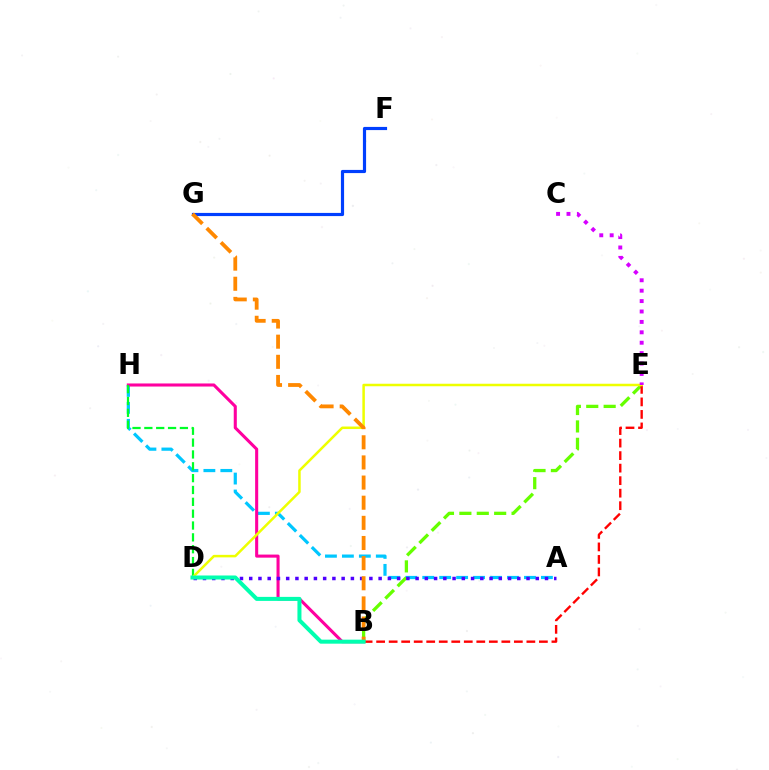{('A', 'H'): [{'color': '#00c7ff', 'line_style': 'dashed', 'thickness': 2.3}], ('B', 'H'): [{'color': '#ff00a0', 'line_style': 'solid', 'thickness': 2.21}], ('B', 'E'): [{'color': '#66ff00', 'line_style': 'dashed', 'thickness': 2.36}, {'color': '#ff0000', 'line_style': 'dashed', 'thickness': 1.7}], ('D', 'H'): [{'color': '#00ff27', 'line_style': 'dashed', 'thickness': 1.61}], ('F', 'G'): [{'color': '#003fff', 'line_style': 'solid', 'thickness': 2.28}], ('A', 'D'): [{'color': '#4f00ff', 'line_style': 'dotted', 'thickness': 2.51}], ('D', 'E'): [{'color': '#eeff00', 'line_style': 'solid', 'thickness': 1.81}], ('B', 'G'): [{'color': '#ff8800', 'line_style': 'dashed', 'thickness': 2.74}], ('C', 'E'): [{'color': '#d600ff', 'line_style': 'dotted', 'thickness': 2.83}], ('B', 'D'): [{'color': '#00ffaf', 'line_style': 'solid', 'thickness': 2.89}]}